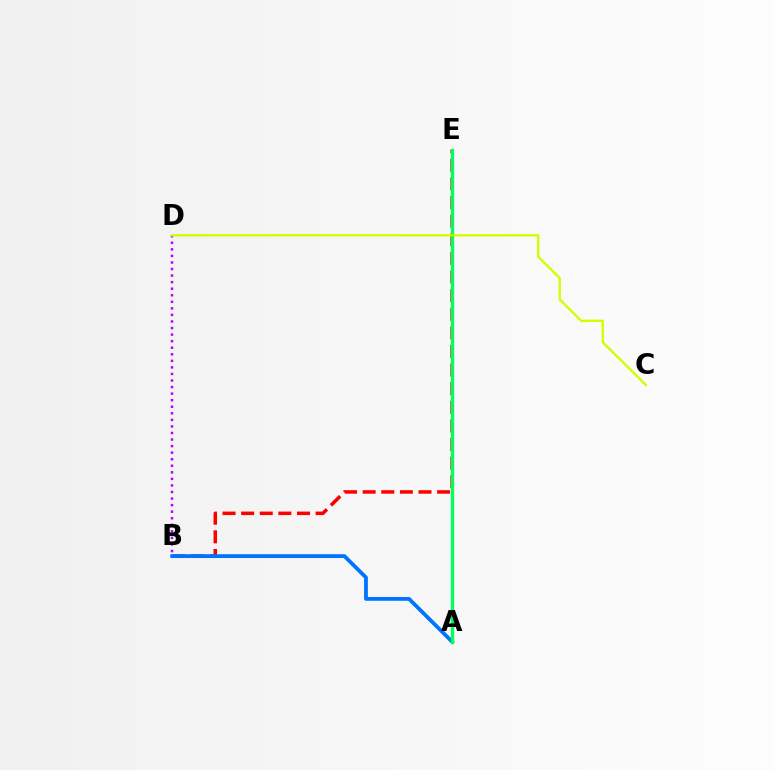{('B', 'E'): [{'color': '#ff0000', 'line_style': 'dashed', 'thickness': 2.53}], ('A', 'B'): [{'color': '#0074ff', 'line_style': 'solid', 'thickness': 2.74}], ('B', 'D'): [{'color': '#b900ff', 'line_style': 'dotted', 'thickness': 1.78}], ('A', 'E'): [{'color': '#00ff5c', 'line_style': 'solid', 'thickness': 2.41}], ('C', 'D'): [{'color': '#d1ff00', 'line_style': 'solid', 'thickness': 1.71}]}